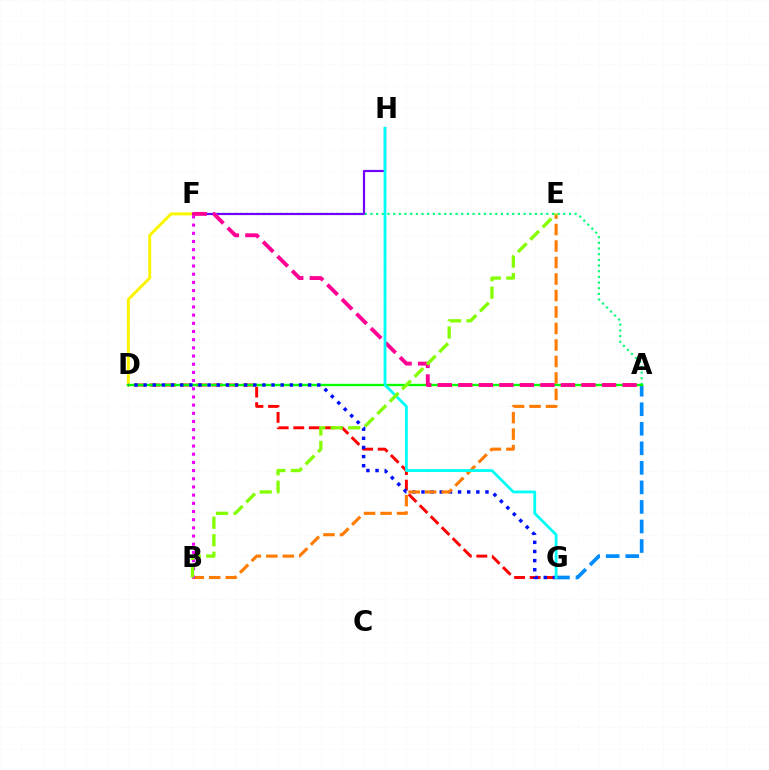{('A', 'F'): [{'color': '#00ff74', 'line_style': 'dotted', 'thickness': 1.54}, {'color': '#ff0094', 'line_style': 'dashed', 'thickness': 2.79}], ('A', 'G'): [{'color': '#008cff', 'line_style': 'dashed', 'thickness': 2.65}], ('D', 'G'): [{'color': '#ff0000', 'line_style': 'dashed', 'thickness': 2.11}, {'color': '#0010ff', 'line_style': 'dotted', 'thickness': 2.48}], ('D', 'F'): [{'color': '#fcf500', 'line_style': 'solid', 'thickness': 2.14}], ('A', 'D'): [{'color': '#08ff00', 'line_style': 'solid', 'thickness': 1.7}], ('B', 'E'): [{'color': '#ff7c00', 'line_style': 'dashed', 'thickness': 2.24}, {'color': '#84ff00', 'line_style': 'dashed', 'thickness': 2.38}], ('F', 'H'): [{'color': '#7200ff', 'line_style': 'solid', 'thickness': 1.58}], ('B', 'F'): [{'color': '#ee00ff', 'line_style': 'dotted', 'thickness': 2.22}], ('G', 'H'): [{'color': '#00fff6', 'line_style': 'solid', 'thickness': 2.01}]}